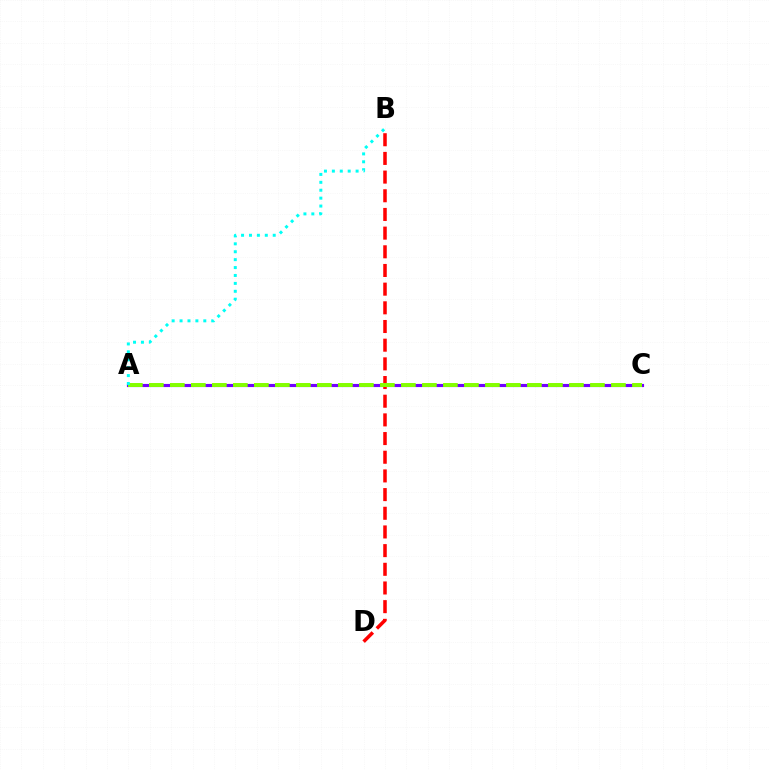{('A', 'C'): [{'color': '#7200ff', 'line_style': 'solid', 'thickness': 2.26}, {'color': '#84ff00', 'line_style': 'dashed', 'thickness': 2.85}], ('B', 'D'): [{'color': '#ff0000', 'line_style': 'dashed', 'thickness': 2.54}], ('A', 'B'): [{'color': '#00fff6', 'line_style': 'dotted', 'thickness': 2.15}]}